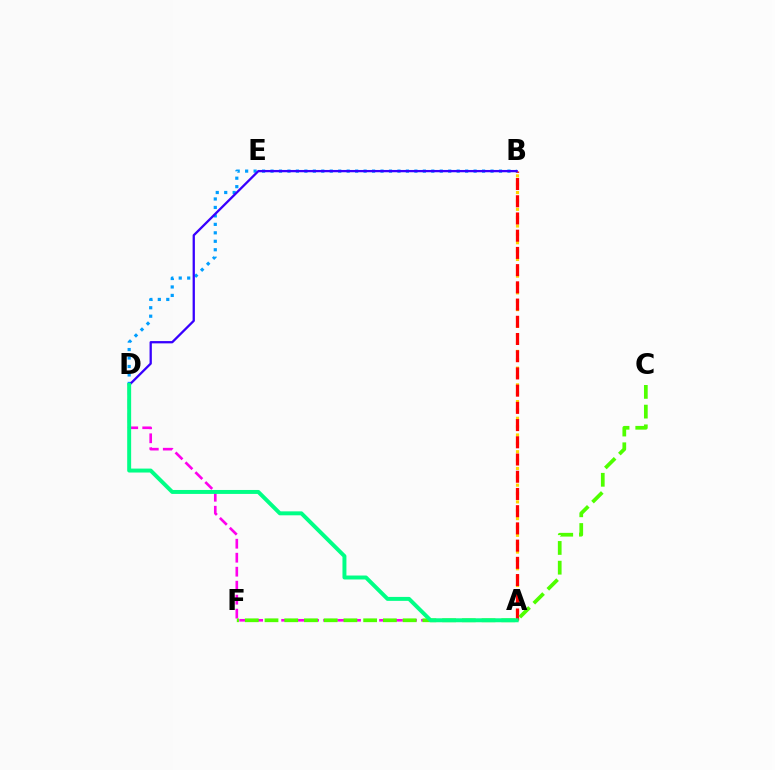{('A', 'B'): [{'color': '#ffd500', 'line_style': 'dotted', 'thickness': 2.27}, {'color': '#ff0000', 'line_style': 'dashed', 'thickness': 2.34}], ('A', 'D'): [{'color': '#ff00ed', 'line_style': 'dashed', 'thickness': 1.9}, {'color': '#00ff86', 'line_style': 'solid', 'thickness': 2.84}], ('C', 'F'): [{'color': '#4fff00', 'line_style': 'dashed', 'thickness': 2.68}], ('B', 'D'): [{'color': '#009eff', 'line_style': 'dotted', 'thickness': 2.3}, {'color': '#3700ff', 'line_style': 'solid', 'thickness': 1.65}]}